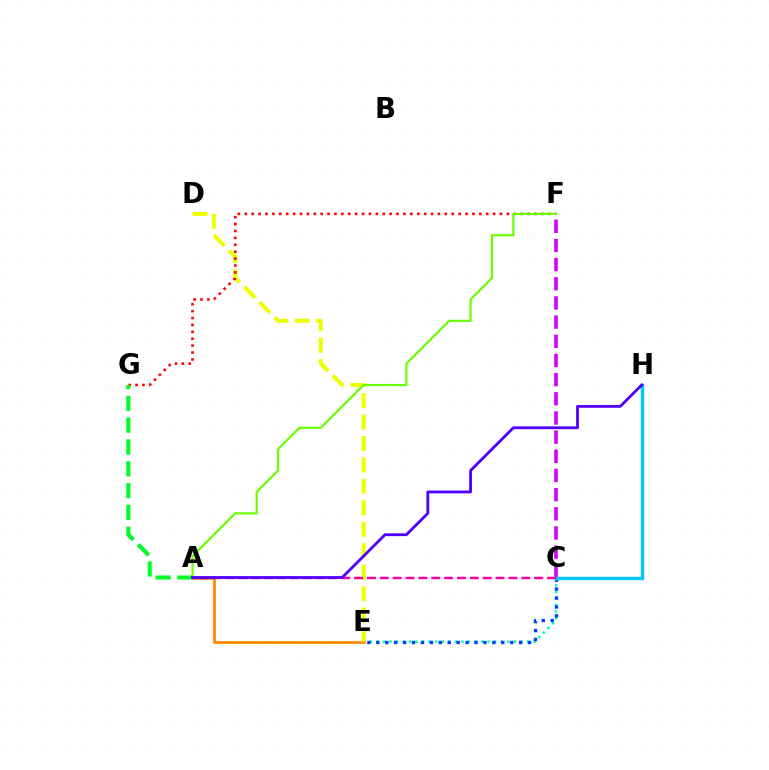{('C', 'E'): [{'color': '#00ffaf', 'line_style': 'dotted', 'thickness': 1.78}, {'color': '#003fff', 'line_style': 'dotted', 'thickness': 2.43}], ('C', 'F'): [{'color': '#d600ff', 'line_style': 'dashed', 'thickness': 2.6}], ('A', 'E'): [{'color': '#ff8800', 'line_style': 'solid', 'thickness': 1.97}], ('D', 'E'): [{'color': '#eeff00', 'line_style': 'dashed', 'thickness': 2.91}], ('F', 'G'): [{'color': '#ff0000', 'line_style': 'dotted', 'thickness': 1.87}], ('A', 'G'): [{'color': '#00ff27', 'line_style': 'dashed', 'thickness': 2.96}], ('C', 'H'): [{'color': '#00c7ff', 'line_style': 'solid', 'thickness': 2.47}], ('A', 'F'): [{'color': '#66ff00', 'line_style': 'solid', 'thickness': 1.56}], ('A', 'C'): [{'color': '#ff00a0', 'line_style': 'dashed', 'thickness': 1.75}], ('A', 'H'): [{'color': '#4f00ff', 'line_style': 'solid', 'thickness': 2.02}]}